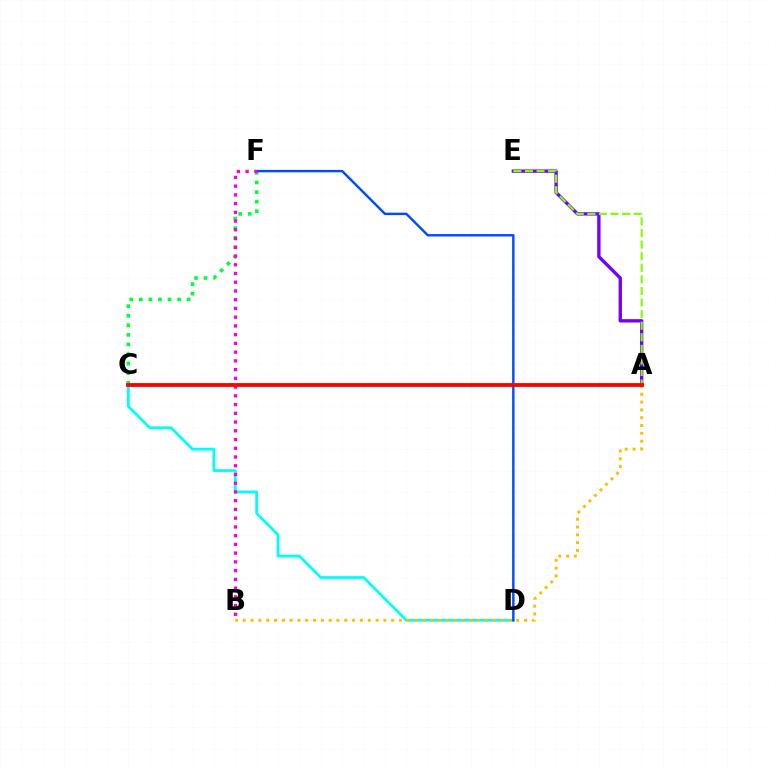{('C', 'F'): [{'color': '#00ff39', 'line_style': 'dotted', 'thickness': 2.6}], ('C', 'D'): [{'color': '#00fff6', 'line_style': 'solid', 'thickness': 1.99}], ('A', 'B'): [{'color': '#ffbd00', 'line_style': 'dotted', 'thickness': 2.12}], ('A', 'E'): [{'color': '#7200ff', 'line_style': 'solid', 'thickness': 2.41}, {'color': '#84ff00', 'line_style': 'dashed', 'thickness': 1.57}], ('D', 'F'): [{'color': '#004bff', 'line_style': 'solid', 'thickness': 1.74}], ('B', 'F'): [{'color': '#ff00cf', 'line_style': 'dotted', 'thickness': 2.37}], ('A', 'C'): [{'color': '#ff0000', 'line_style': 'solid', 'thickness': 2.75}]}